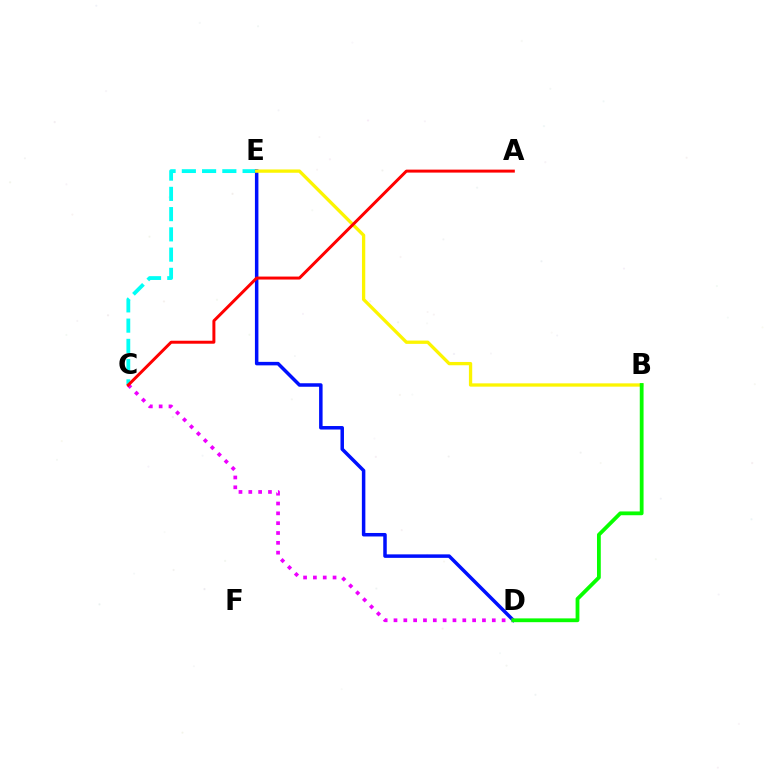{('C', 'E'): [{'color': '#00fff6', 'line_style': 'dashed', 'thickness': 2.75}], ('D', 'E'): [{'color': '#0010ff', 'line_style': 'solid', 'thickness': 2.52}], ('C', 'D'): [{'color': '#ee00ff', 'line_style': 'dotted', 'thickness': 2.67}], ('B', 'E'): [{'color': '#fcf500', 'line_style': 'solid', 'thickness': 2.37}], ('A', 'C'): [{'color': '#ff0000', 'line_style': 'solid', 'thickness': 2.14}], ('B', 'D'): [{'color': '#08ff00', 'line_style': 'solid', 'thickness': 2.73}]}